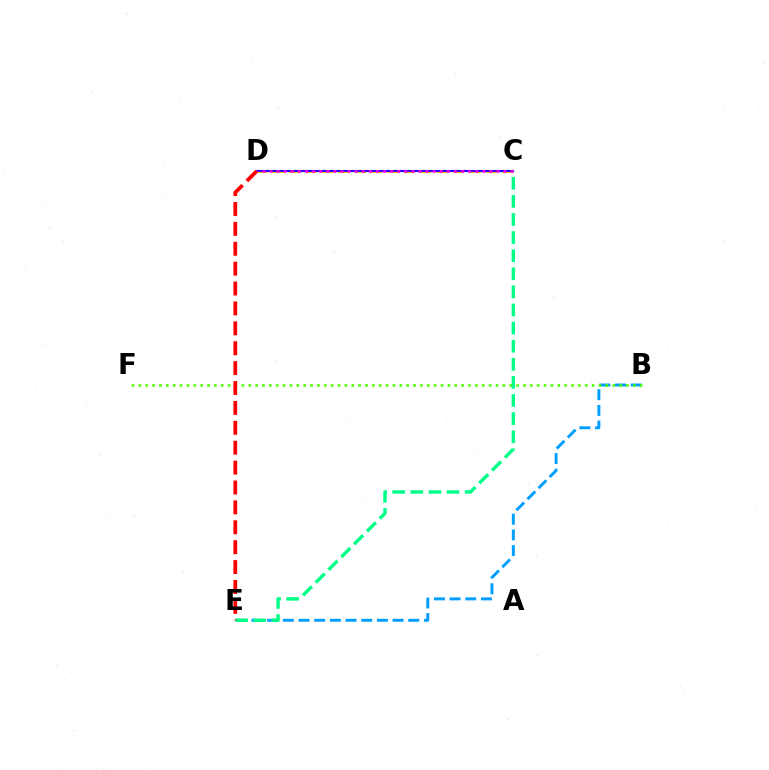{('C', 'D'): [{'color': '#ffd500', 'line_style': 'dashed', 'thickness': 2.23}, {'color': '#3700ff', 'line_style': 'solid', 'thickness': 1.53}, {'color': '#ff00ed', 'line_style': 'dotted', 'thickness': 1.93}], ('B', 'E'): [{'color': '#009eff', 'line_style': 'dashed', 'thickness': 2.13}], ('B', 'F'): [{'color': '#4fff00', 'line_style': 'dotted', 'thickness': 1.87}], ('C', 'E'): [{'color': '#00ff86', 'line_style': 'dashed', 'thickness': 2.46}], ('D', 'E'): [{'color': '#ff0000', 'line_style': 'dashed', 'thickness': 2.7}]}